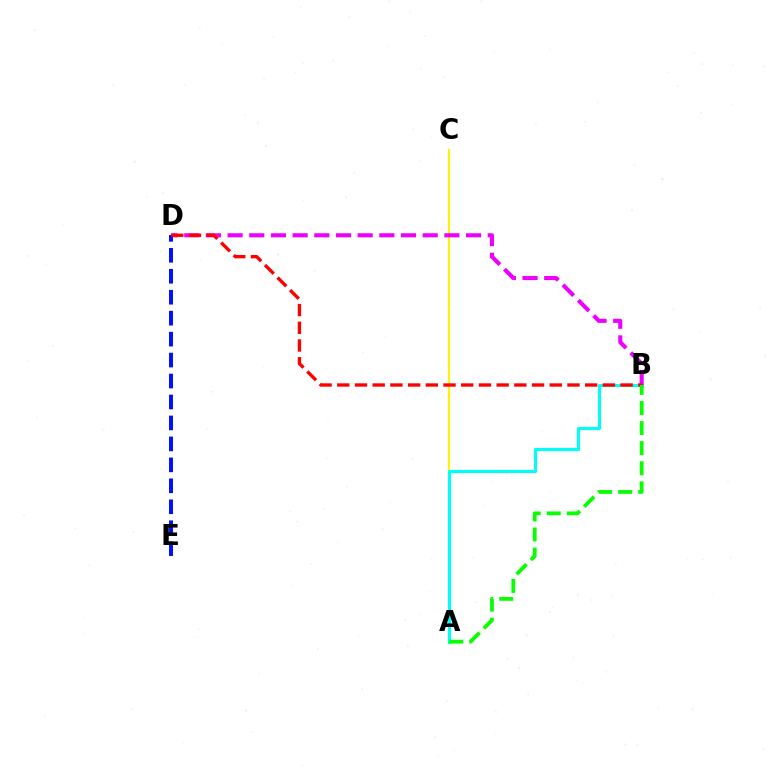{('A', 'C'): [{'color': '#fcf500', 'line_style': 'solid', 'thickness': 1.53}], ('A', 'B'): [{'color': '#00fff6', 'line_style': 'solid', 'thickness': 2.26}, {'color': '#08ff00', 'line_style': 'dashed', 'thickness': 2.73}], ('B', 'D'): [{'color': '#ee00ff', 'line_style': 'dashed', 'thickness': 2.94}, {'color': '#ff0000', 'line_style': 'dashed', 'thickness': 2.41}], ('D', 'E'): [{'color': '#0010ff', 'line_style': 'dashed', 'thickness': 2.85}]}